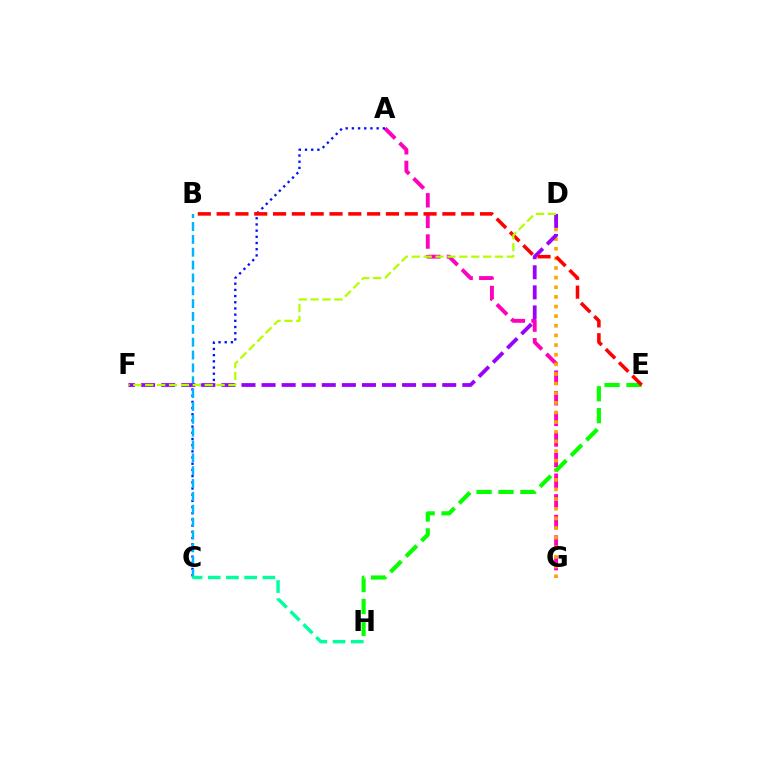{('A', 'G'): [{'color': '#ff00bd', 'line_style': 'dashed', 'thickness': 2.8}], ('A', 'C'): [{'color': '#0010ff', 'line_style': 'dotted', 'thickness': 1.68}], ('B', 'C'): [{'color': '#00b5ff', 'line_style': 'dashed', 'thickness': 1.75}], ('D', 'G'): [{'color': '#ffa500', 'line_style': 'dotted', 'thickness': 2.62}], ('E', 'H'): [{'color': '#08ff00', 'line_style': 'dashed', 'thickness': 2.98}], ('D', 'F'): [{'color': '#9b00ff', 'line_style': 'dashed', 'thickness': 2.73}, {'color': '#b3ff00', 'line_style': 'dashed', 'thickness': 1.61}], ('B', 'E'): [{'color': '#ff0000', 'line_style': 'dashed', 'thickness': 2.56}], ('C', 'H'): [{'color': '#00ff9d', 'line_style': 'dashed', 'thickness': 2.47}]}